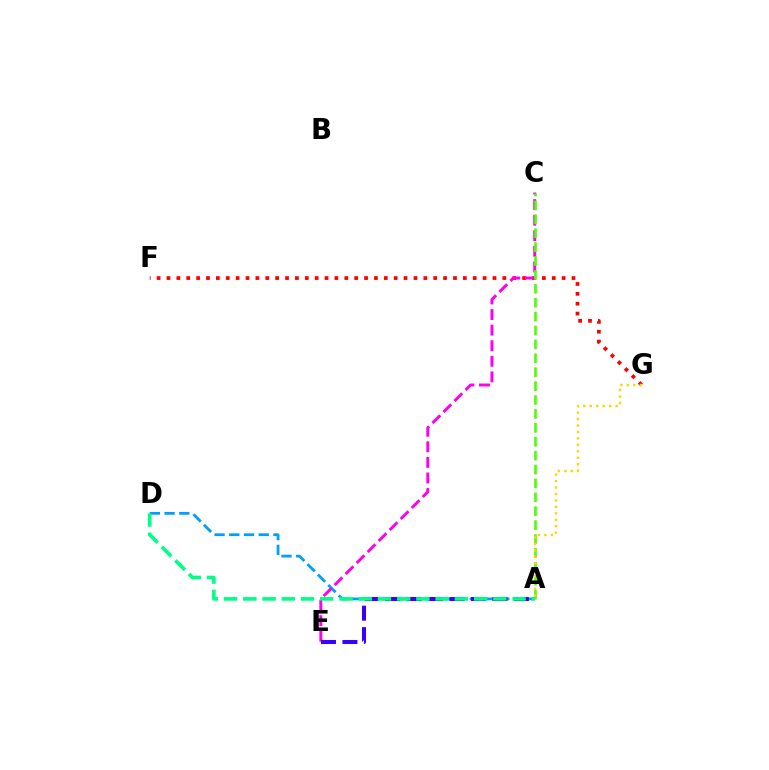{('F', 'G'): [{'color': '#ff0000', 'line_style': 'dotted', 'thickness': 2.68}], ('A', 'D'): [{'color': '#009eff', 'line_style': 'dashed', 'thickness': 2.0}, {'color': '#00ff86', 'line_style': 'dashed', 'thickness': 2.61}], ('C', 'E'): [{'color': '#ff00ed', 'line_style': 'dashed', 'thickness': 2.12}], ('A', 'E'): [{'color': '#3700ff', 'line_style': 'dashed', 'thickness': 2.91}], ('A', 'C'): [{'color': '#4fff00', 'line_style': 'dashed', 'thickness': 1.89}], ('A', 'G'): [{'color': '#ffd500', 'line_style': 'dotted', 'thickness': 1.75}]}